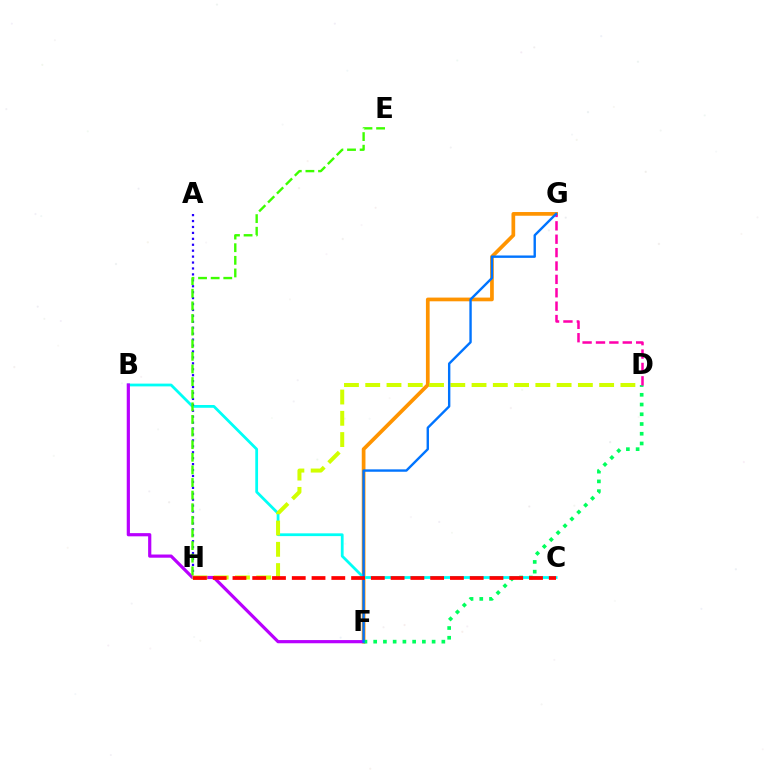{('F', 'G'): [{'color': '#ff9400', 'line_style': 'solid', 'thickness': 2.67}, {'color': '#0074ff', 'line_style': 'solid', 'thickness': 1.72}], ('B', 'C'): [{'color': '#00fff6', 'line_style': 'solid', 'thickness': 2.0}], ('A', 'H'): [{'color': '#2500ff', 'line_style': 'dotted', 'thickness': 1.61}], ('B', 'F'): [{'color': '#b900ff', 'line_style': 'solid', 'thickness': 2.3}], ('D', 'F'): [{'color': '#00ff5c', 'line_style': 'dotted', 'thickness': 2.65}], ('E', 'H'): [{'color': '#3dff00', 'line_style': 'dashed', 'thickness': 1.71}], ('D', 'G'): [{'color': '#ff00ac', 'line_style': 'dashed', 'thickness': 1.82}], ('D', 'H'): [{'color': '#d1ff00', 'line_style': 'dashed', 'thickness': 2.89}], ('C', 'H'): [{'color': '#ff0000', 'line_style': 'dashed', 'thickness': 2.69}]}